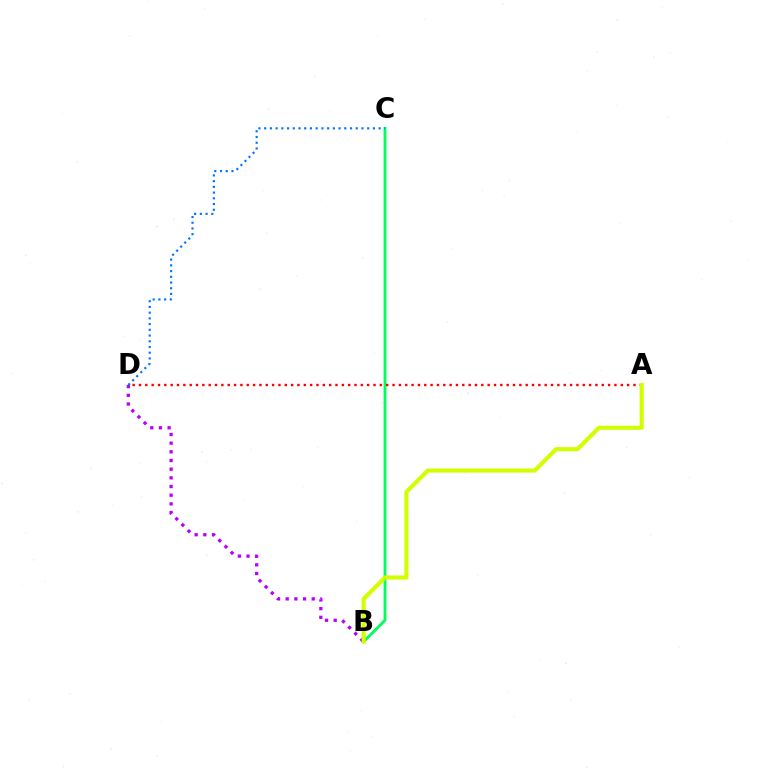{('B', 'C'): [{'color': '#00ff5c', 'line_style': 'solid', 'thickness': 2.04}], ('B', 'D'): [{'color': '#b900ff', 'line_style': 'dotted', 'thickness': 2.36}], ('A', 'D'): [{'color': '#ff0000', 'line_style': 'dotted', 'thickness': 1.72}], ('C', 'D'): [{'color': '#0074ff', 'line_style': 'dotted', 'thickness': 1.55}], ('A', 'B'): [{'color': '#d1ff00', 'line_style': 'solid', 'thickness': 2.96}]}